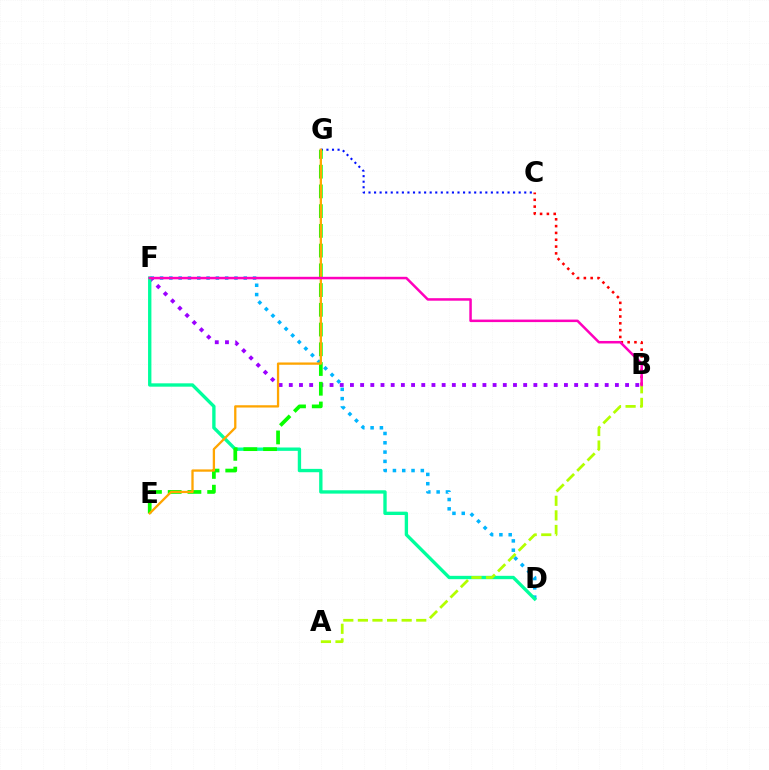{('D', 'F'): [{'color': '#00b5ff', 'line_style': 'dotted', 'thickness': 2.53}, {'color': '#00ff9d', 'line_style': 'solid', 'thickness': 2.41}], ('B', 'F'): [{'color': '#9b00ff', 'line_style': 'dotted', 'thickness': 2.77}, {'color': '#ff00bd', 'line_style': 'solid', 'thickness': 1.81}], ('B', 'C'): [{'color': '#ff0000', 'line_style': 'dotted', 'thickness': 1.85}], ('C', 'G'): [{'color': '#0010ff', 'line_style': 'dotted', 'thickness': 1.51}], ('E', 'G'): [{'color': '#08ff00', 'line_style': 'dashed', 'thickness': 2.68}, {'color': '#ffa500', 'line_style': 'solid', 'thickness': 1.65}], ('A', 'B'): [{'color': '#b3ff00', 'line_style': 'dashed', 'thickness': 1.98}]}